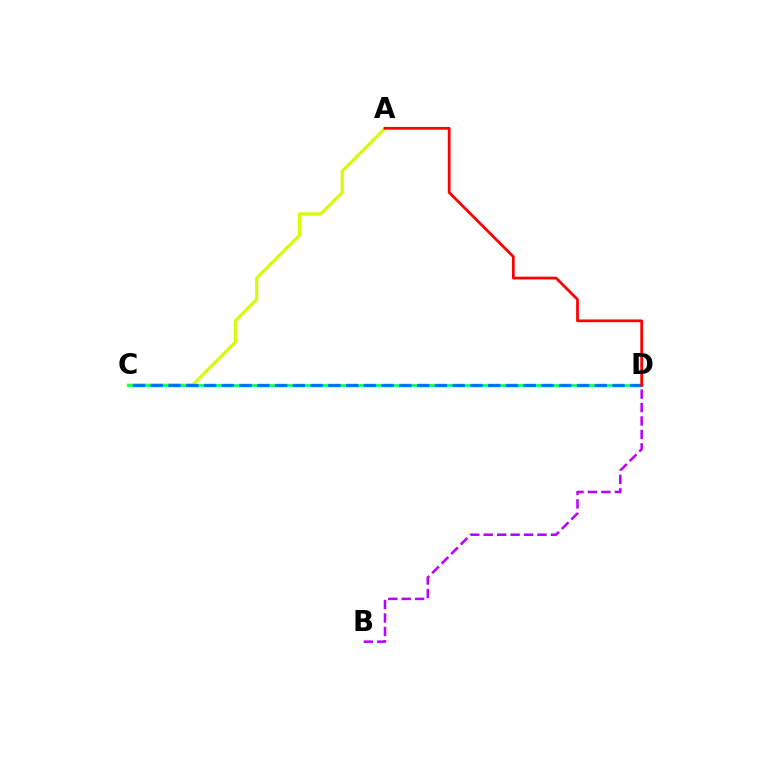{('A', 'C'): [{'color': '#d1ff00', 'line_style': 'solid', 'thickness': 2.24}], ('C', 'D'): [{'color': '#00ff5c', 'line_style': 'solid', 'thickness': 1.91}, {'color': '#0074ff', 'line_style': 'dashed', 'thickness': 2.41}], ('B', 'D'): [{'color': '#b900ff', 'line_style': 'dashed', 'thickness': 1.83}], ('A', 'D'): [{'color': '#ff0000', 'line_style': 'solid', 'thickness': 1.99}]}